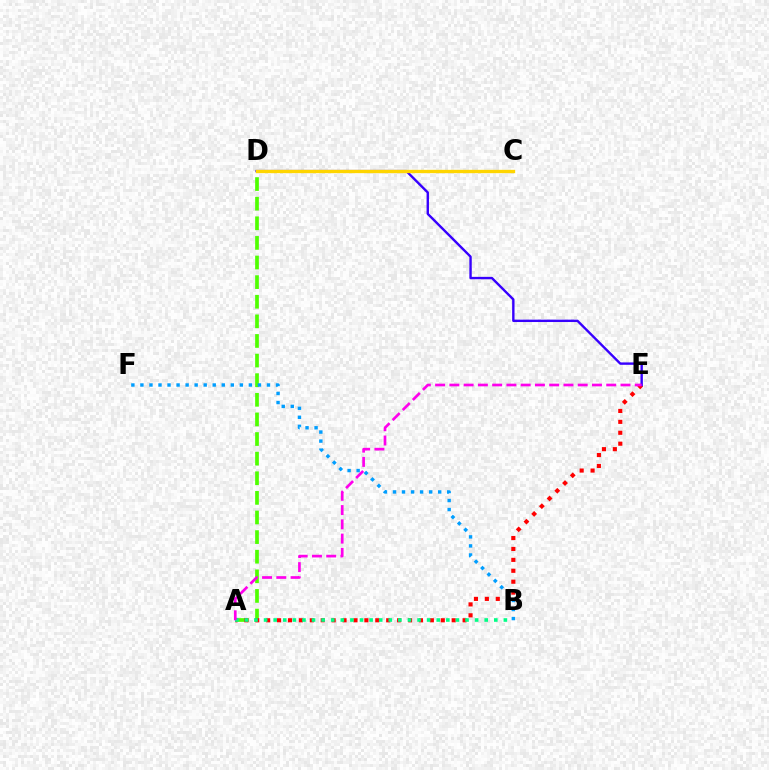{('A', 'D'): [{'color': '#4fff00', 'line_style': 'dashed', 'thickness': 2.66}], ('A', 'E'): [{'color': '#ff0000', 'line_style': 'dotted', 'thickness': 2.97}, {'color': '#ff00ed', 'line_style': 'dashed', 'thickness': 1.94}], ('D', 'E'): [{'color': '#3700ff', 'line_style': 'solid', 'thickness': 1.72}], ('A', 'B'): [{'color': '#00ff86', 'line_style': 'dotted', 'thickness': 2.61}], ('B', 'F'): [{'color': '#009eff', 'line_style': 'dotted', 'thickness': 2.46}], ('C', 'D'): [{'color': '#ffd500', 'line_style': 'solid', 'thickness': 2.39}]}